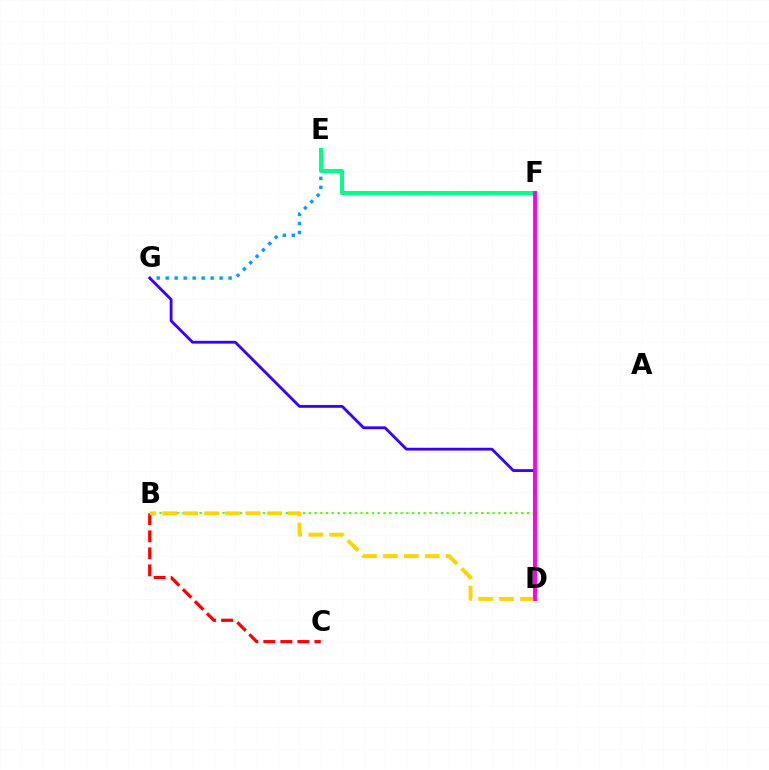{('E', 'G'): [{'color': '#009eff', 'line_style': 'dotted', 'thickness': 2.44}], ('D', 'G'): [{'color': '#3700ff', 'line_style': 'solid', 'thickness': 2.03}], ('B', 'C'): [{'color': '#ff0000', 'line_style': 'dashed', 'thickness': 2.31}], ('E', 'F'): [{'color': '#00ff86', 'line_style': 'solid', 'thickness': 2.87}], ('B', 'D'): [{'color': '#4fff00', 'line_style': 'dotted', 'thickness': 1.56}, {'color': '#ffd500', 'line_style': 'dashed', 'thickness': 2.84}], ('D', 'F'): [{'color': '#ff00ed', 'line_style': 'solid', 'thickness': 2.76}]}